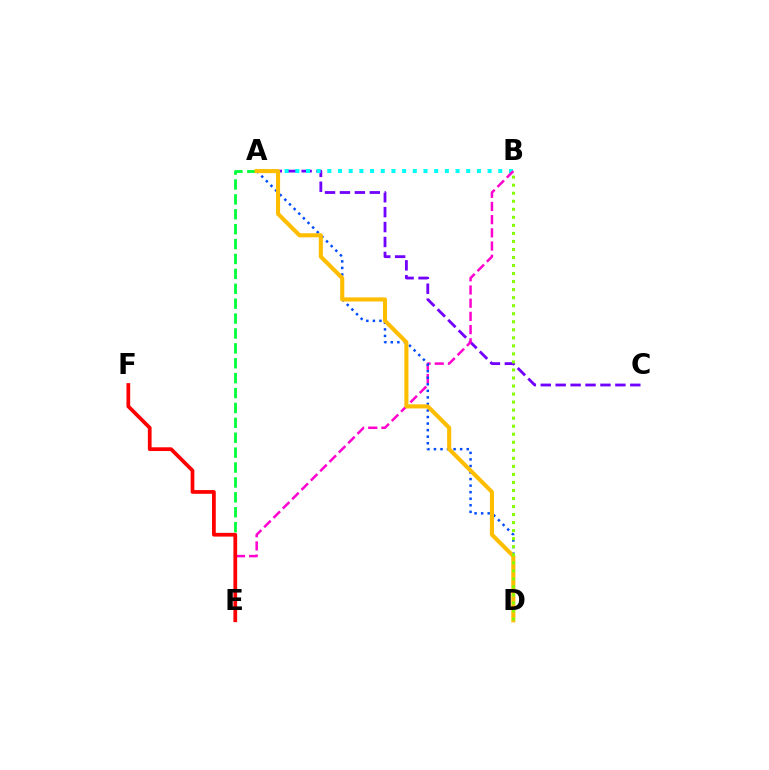{('A', 'C'): [{'color': '#7200ff', 'line_style': 'dashed', 'thickness': 2.03}], ('A', 'B'): [{'color': '#00fff6', 'line_style': 'dotted', 'thickness': 2.9}], ('B', 'E'): [{'color': '#ff00cf', 'line_style': 'dashed', 'thickness': 1.79}], ('A', 'E'): [{'color': '#00ff39', 'line_style': 'dashed', 'thickness': 2.02}], ('A', 'D'): [{'color': '#004bff', 'line_style': 'dotted', 'thickness': 1.78}, {'color': '#ffbd00', 'line_style': 'solid', 'thickness': 2.94}], ('B', 'D'): [{'color': '#84ff00', 'line_style': 'dotted', 'thickness': 2.18}], ('E', 'F'): [{'color': '#ff0000', 'line_style': 'solid', 'thickness': 2.69}]}